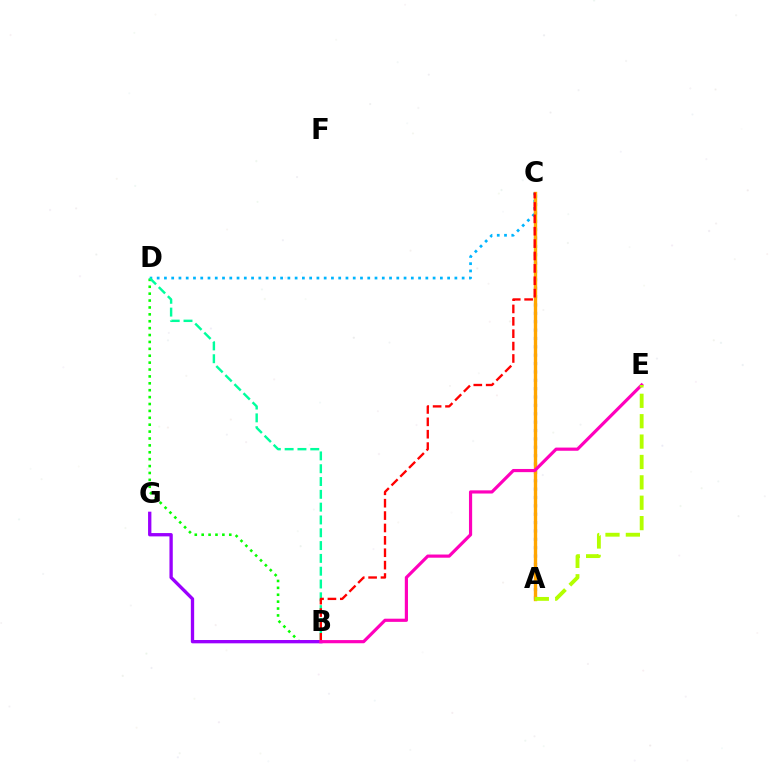{('A', 'C'): [{'color': '#0010ff', 'line_style': 'dotted', 'thickness': 2.27}, {'color': '#ffa500', 'line_style': 'solid', 'thickness': 2.42}], ('B', 'D'): [{'color': '#08ff00', 'line_style': 'dotted', 'thickness': 1.87}, {'color': '#00ff9d', 'line_style': 'dashed', 'thickness': 1.74}], ('C', 'D'): [{'color': '#00b5ff', 'line_style': 'dotted', 'thickness': 1.97}], ('B', 'C'): [{'color': '#ff0000', 'line_style': 'dashed', 'thickness': 1.68}], ('B', 'G'): [{'color': '#9b00ff', 'line_style': 'solid', 'thickness': 2.39}], ('B', 'E'): [{'color': '#ff00bd', 'line_style': 'solid', 'thickness': 2.29}], ('A', 'E'): [{'color': '#b3ff00', 'line_style': 'dashed', 'thickness': 2.77}]}